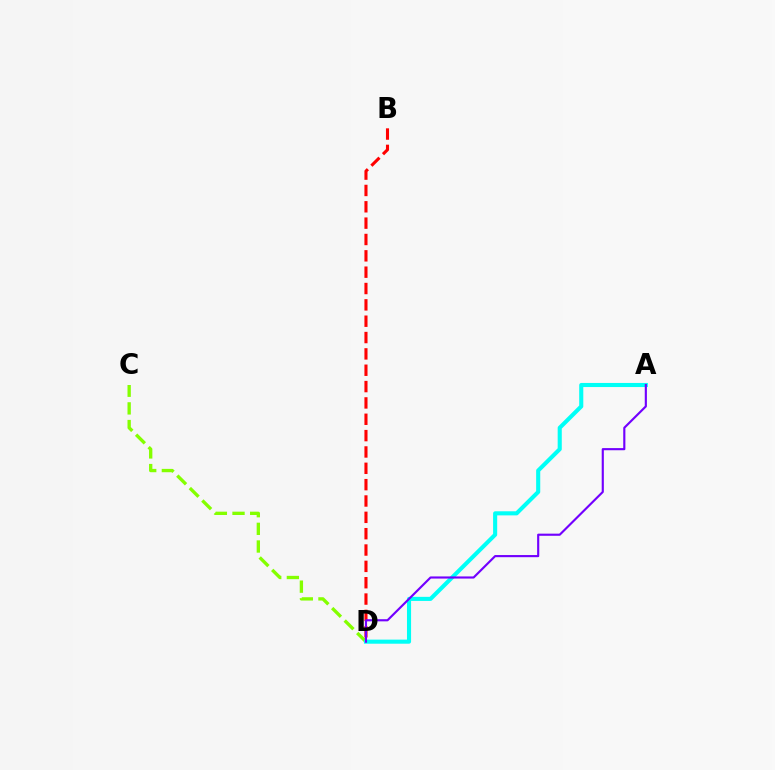{('C', 'D'): [{'color': '#84ff00', 'line_style': 'dashed', 'thickness': 2.4}], ('B', 'D'): [{'color': '#ff0000', 'line_style': 'dashed', 'thickness': 2.22}], ('A', 'D'): [{'color': '#00fff6', 'line_style': 'solid', 'thickness': 2.95}, {'color': '#7200ff', 'line_style': 'solid', 'thickness': 1.54}]}